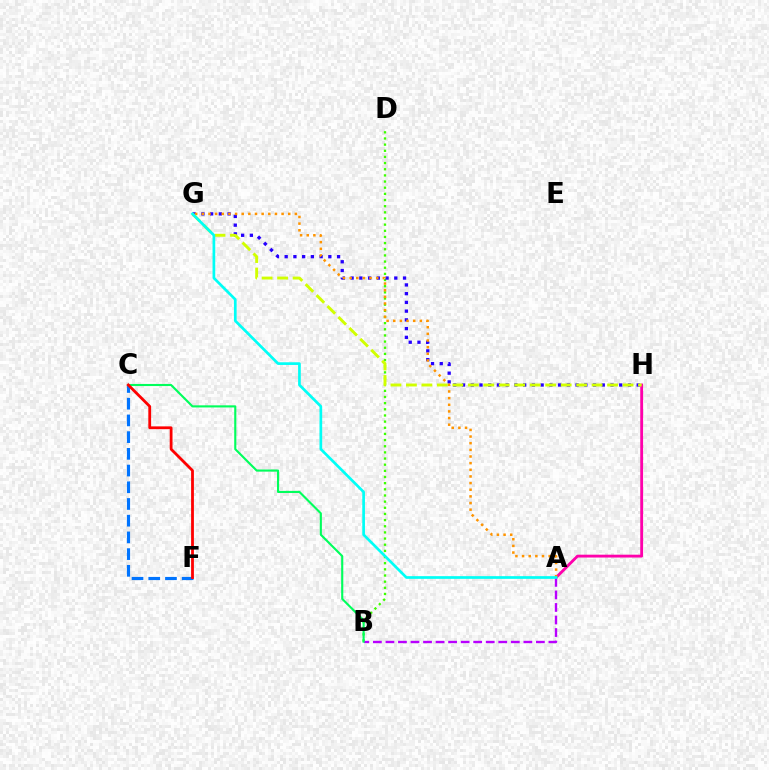{('A', 'H'): [{'color': '#ff00ac', 'line_style': 'solid', 'thickness': 2.05}], ('B', 'D'): [{'color': '#3dff00', 'line_style': 'dotted', 'thickness': 1.67}], ('G', 'H'): [{'color': '#2500ff', 'line_style': 'dotted', 'thickness': 2.37}, {'color': '#d1ff00', 'line_style': 'dashed', 'thickness': 2.1}], ('A', 'B'): [{'color': '#b900ff', 'line_style': 'dashed', 'thickness': 1.7}], ('C', 'F'): [{'color': '#0074ff', 'line_style': 'dashed', 'thickness': 2.27}, {'color': '#ff0000', 'line_style': 'solid', 'thickness': 2.01}], ('A', 'G'): [{'color': '#ff9400', 'line_style': 'dotted', 'thickness': 1.81}, {'color': '#00fff6', 'line_style': 'solid', 'thickness': 1.94}], ('B', 'C'): [{'color': '#00ff5c', 'line_style': 'solid', 'thickness': 1.53}]}